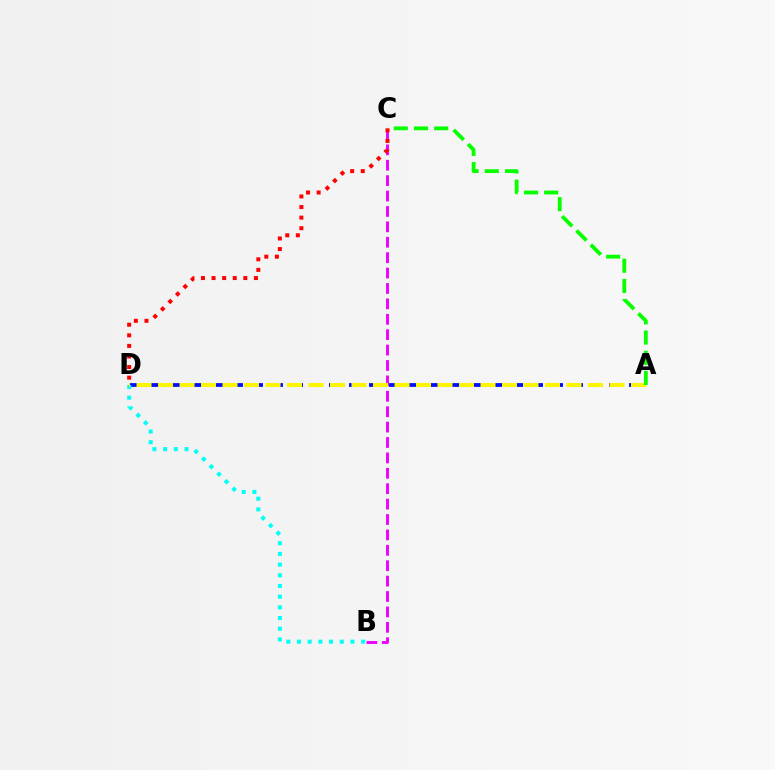{('B', 'C'): [{'color': '#ee00ff', 'line_style': 'dashed', 'thickness': 2.09}], ('A', 'D'): [{'color': '#0010ff', 'line_style': 'dashed', 'thickness': 2.72}, {'color': '#fcf500', 'line_style': 'dashed', 'thickness': 2.92}], ('C', 'D'): [{'color': '#ff0000', 'line_style': 'dotted', 'thickness': 2.88}], ('B', 'D'): [{'color': '#00fff6', 'line_style': 'dotted', 'thickness': 2.9}], ('A', 'C'): [{'color': '#08ff00', 'line_style': 'dashed', 'thickness': 2.74}]}